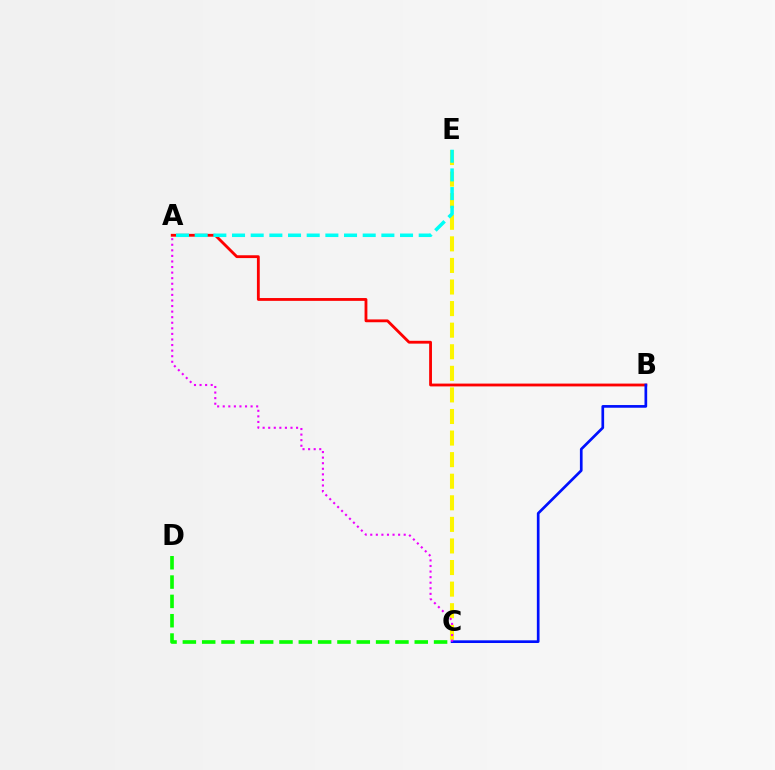{('C', 'E'): [{'color': '#fcf500', 'line_style': 'dashed', 'thickness': 2.93}], ('C', 'D'): [{'color': '#08ff00', 'line_style': 'dashed', 'thickness': 2.63}], ('A', 'B'): [{'color': '#ff0000', 'line_style': 'solid', 'thickness': 2.03}], ('A', 'E'): [{'color': '#00fff6', 'line_style': 'dashed', 'thickness': 2.54}], ('B', 'C'): [{'color': '#0010ff', 'line_style': 'solid', 'thickness': 1.93}], ('A', 'C'): [{'color': '#ee00ff', 'line_style': 'dotted', 'thickness': 1.51}]}